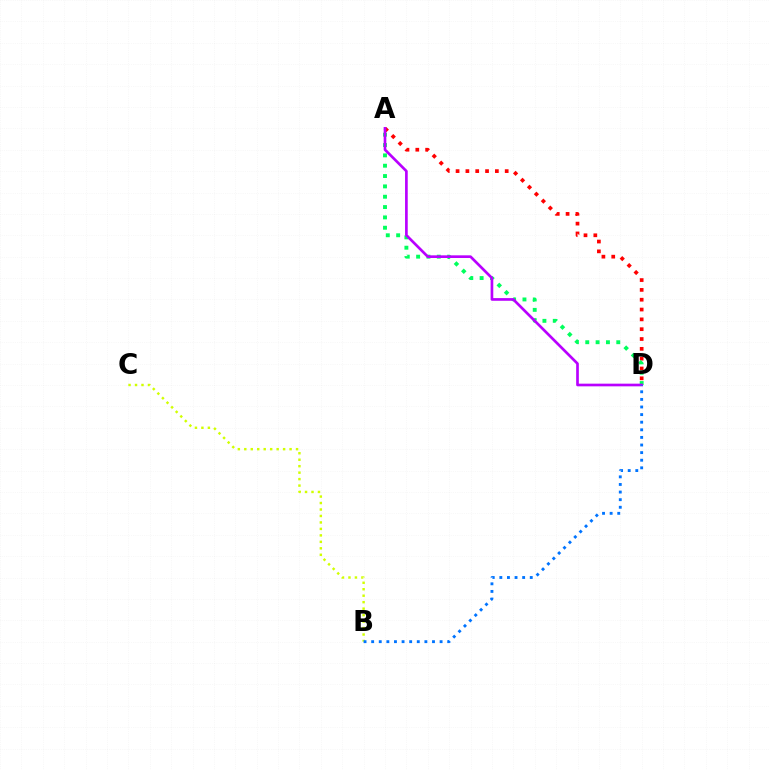{('A', 'D'): [{'color': '#ff0000', 'line_style': 'dotted', 'thickness': 2.67}, {'color': '#00ff5c', 'line_style': 'dotted', 'thickness': 2.81}, {'color': '#b900ff', 'line_style': 'solid', 'thickness': 1.93}], ('B', 'C'): [{'color': '#d1ff00', 'line_style': 'dotted', 'thickness': 1.76}], ('B', 'D'): [{'color': '#0074ff', 'line_style': 'dotted', 'thickness': 2.07}]}